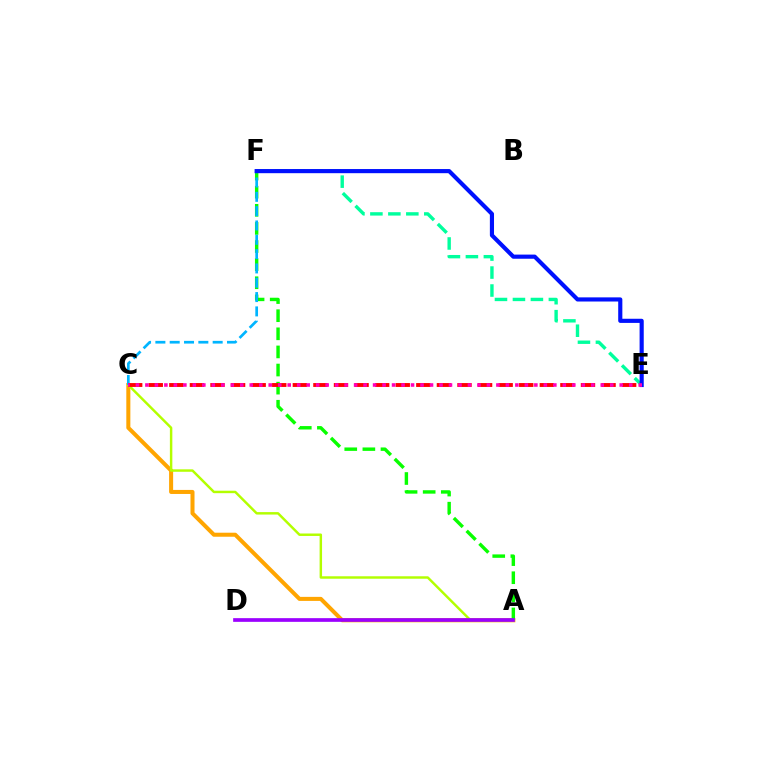{('A', 'C'): [{'color': '#ffa500', 'line_style': 'solid', 'thickness': 2.9}, {'color': '#b3ff00', 'line_style': 'solid', 'thickness': 1.77}], ('A', 'F'): [{'color': '#08ff00', 'line_style': 'dashed', 'thickness': 2.46}], ('E', 'F'): [{'color': '#00ff9d', 'line_style': 'dashed', 'thickness': 2.44}, {'color': '#0010ff', 'line_style': 'solid', 'thickness': 2.98}], ('C', 'F'): [{'color': '#00b5ff', 'line_style': 'dashed', 'thickness': 1.95}], ('A', 'D'): [{'color': '#9b00ff', 'line_style': 'solid', 'thickness': 2.66}], ('C', 'E'): [{'color': '#ff0000', 'line_style': 'dashed', 'thickness': 2.8}, {'color': '#ff00bd', 'line_style': 'dotted', 'thickness': 2.58}]}